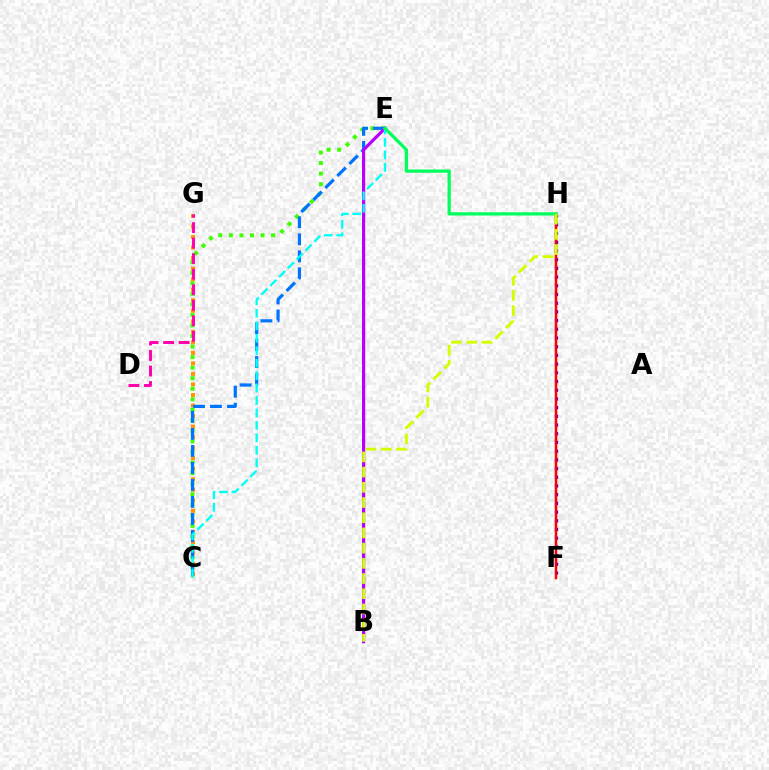{('C', 'E'): [{'color': '#3dff00', 'line_style': 'dotted', 'thickness': 2.87}, {'color': '#0074ff', 'line_style': 'dashed', 'thickness': 2.31}, {'color': '#00fff6', 'line_style': 'dashed', 'thickness': 1.69}], ('F', 'H'): [{'color': '#2500ff', 'line_style': 'dotted', 'thickness': 2.36}, {'color': '#ff0000', 'line_style': 'solid', 'thickness': 1.79}], ('C', 'G'): [{'color': '#ff9400', 'line_style': 'dotted', 'thickness': 2.86}], ('B', 'E'): [{'color': '#b900ff', 'line_style': 'solid', 'thickness': 2.3}], ('D', 'G'): [{'color': '#ff00ac', 'line_style': 'dashed', 'thickness': 2.11}], ('E', 'H'): [{'color': '#00ff5c', 'line_style': 'solid', 'thickness': 2.35}], ('B', 'H'): [{'color': '#d1ff00', 'line_style': 'dashed', 'thickness': 2.07}]}